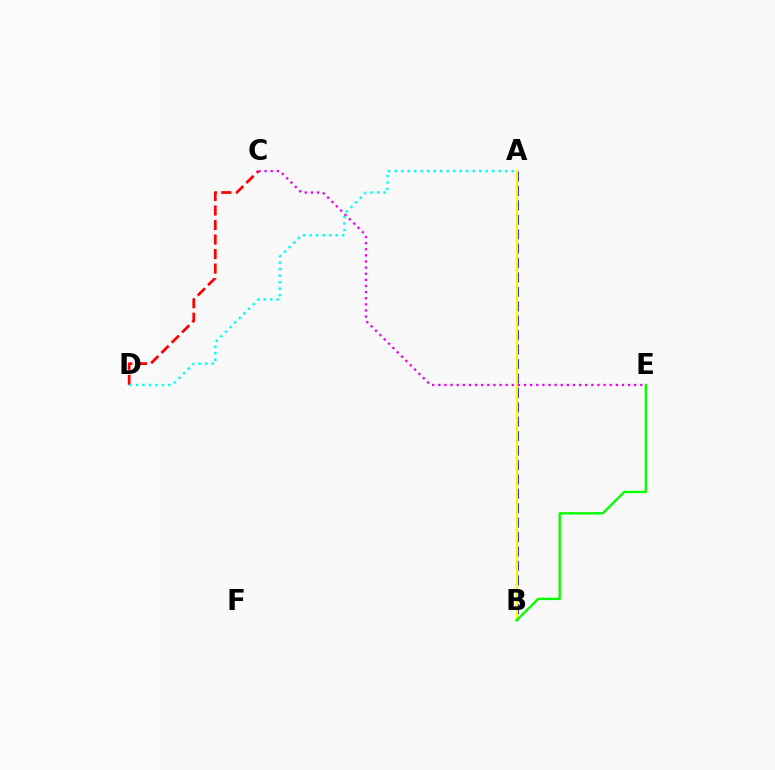{('C', 'D'): [{'color': '#ff0000', 'line_style': 'dashed', 'thickness': 1.97}], ('A', 'B'): [{'color': '#0010ff', 'line_style': 'dashed', 'thickness': 1.96}, {'color': '#fcf500', 'line_style': 'solid', 'thickness': 1.59}], ('A', 'D'): [{'color': '#00fff6', 'line_style': 'dotted', 'thickness': 1.77}], ('B', 'E'): [{'color': '#08ff00', 'line_style': 'solid', 'thickness': 1.72}], ('C', 'E'): [{'color': '#ee00ff', 'line_style': 'dotted', 'thickness': 1.66}]}